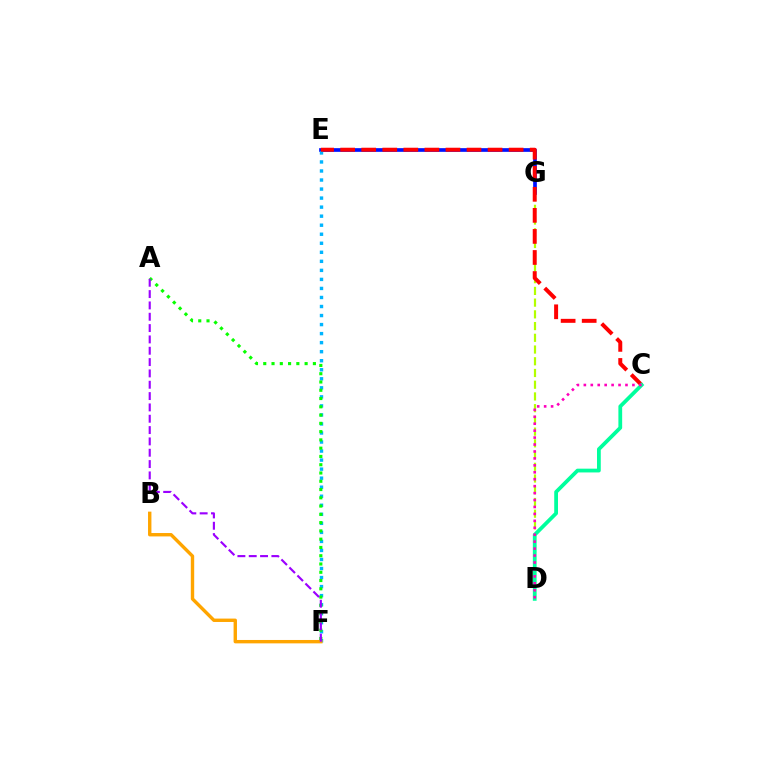{('E', 'G'): [{'color': '#0010ff', 'line_style': 'solid', 'thickness': 2.65}], ('E', 'F'): [{'color': '#00b5ff', 'line_style': 'dotted', 'thickness': 2.45}], ('D', 'G'): [{'color': '#b3ff00', 'line_style': 'dashed', 'thickness': 1.59}], ('C', 'E'): [{'color': '#ff0000', 'line_style': 'dashed', 'thickness': 2.86}], ('A', 'F'): [{'color': '#08ff00', 'line_style': 'dotted', 'thickness': 2.25}, {'color': '#9b00ff', 'line_style': 'dashed', 'thickness': 1.54}], ('B', 'F'): [{'color': '#ffa500', 'line_style': 'solid', 'thickness': 2.44}], ('C', 'D'): [{'color': '#00ff9d', 'line_style': 'solid', 'thickness': 2.71}, {'color': '#ff00bd', 'line_style': 'dotted', 'thickness': 1.89}]}